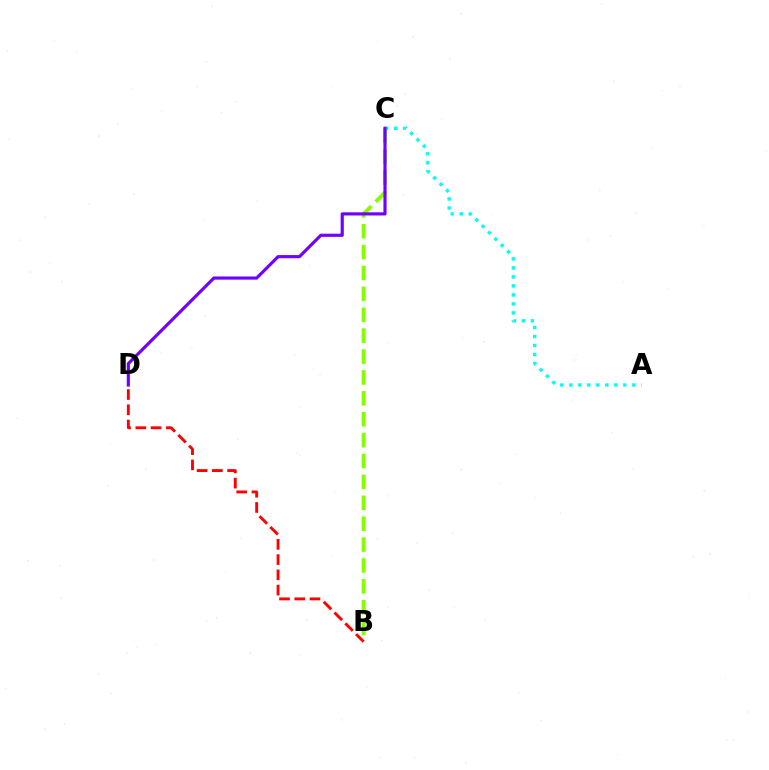{('B', 'C'): [{'color': '#84ff00', 'line_style': 'dashed', 'thickness': 2.84}], ('B', 'D'): [{'color': '#ff0000', 'line_style': 'dashed', 'thickness': 2.07}], ('A', 'C'): [{'color': '#00fff6', 'line_style': 'dotted', 'thickness': 2.45}], ('C', 'D'): [{'color': '#7200ff', 'line_style': 'solid', 'thickness': 2.27}]}